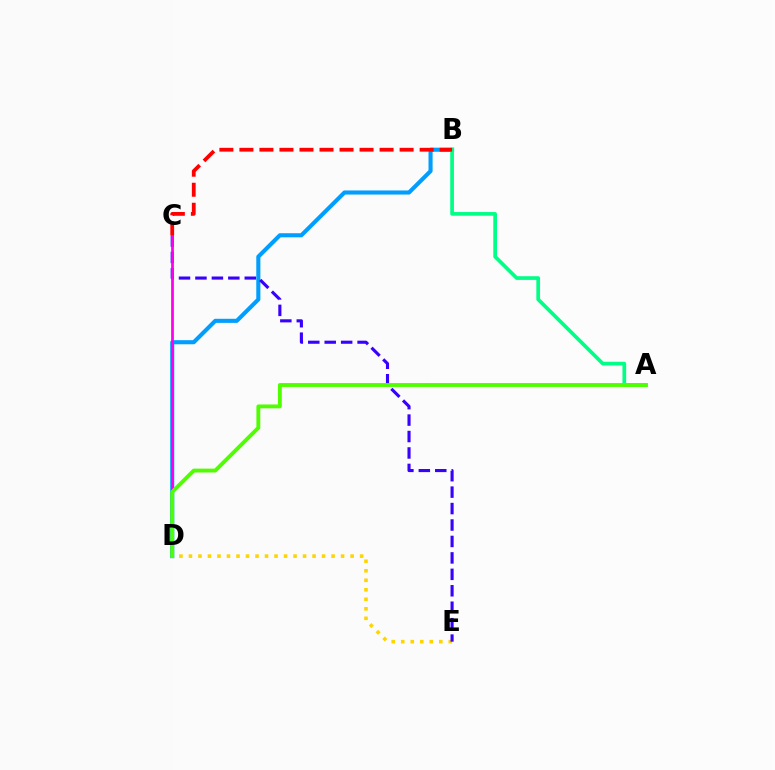{('D', 'E'): [{'color': '#ffd500', 'line_style': 'dotted', 'thickness': 2.58}], ('B', 'D'): [{'color': '#009eff', 'line_style': 'solid', 'thickness': 2.94}], ('C', 'E'): [{'color': '#3700ff', 'line_style': 'dashed', 'thickness': 2.23}], ('A', 'B'): [{'color': '#00ff86', 'line_style': 'solid', 'thickness': 2.66}], ('C', 'D'): [{'color': '#ff00ed', 'line_style': 'solid', 'thickness': 1.98}], ('B', 'C'): [{'color': '#ff0000', 'line_style': 'dashed', 'thickness': 2.72}], ('A', 'D'): [{'color': '#4fff00', 'line_style': 'solid', 'thickness': 2.78}]}